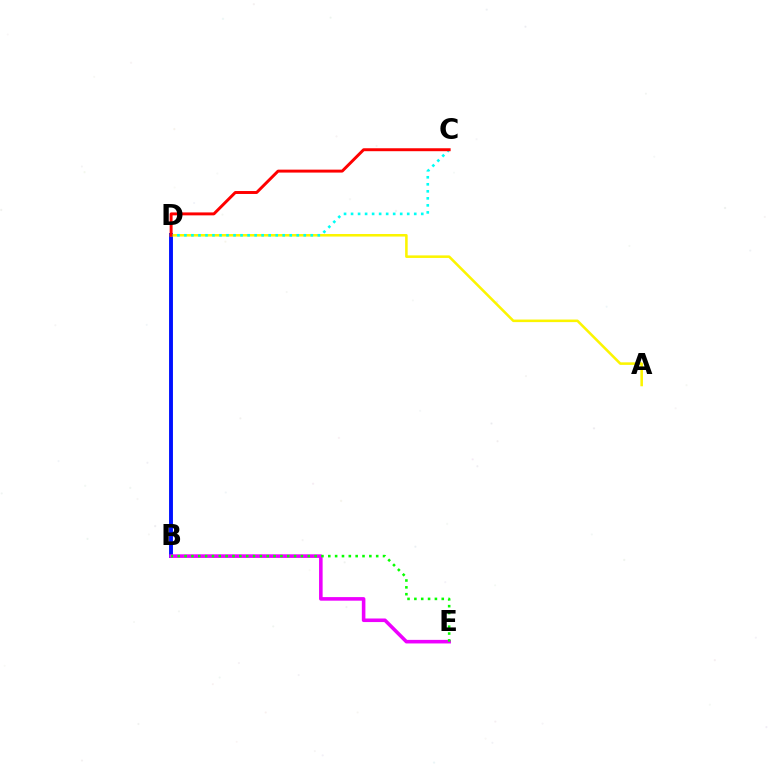{('B', 'D'): [{'color': '#0010ff', 'line_style': 'solid', 'thickness': 2.8}], ('B', 'E'): [{'color': '#ee00ff', 'line_style': 'solid', 'thickness': 2.57}, {'color': '#08ff00', 'line_style': 'dotted', 'thickness': 1.86}], ('A', 'D'): [{'color': '#fcf500', 'line_style': 'solid', 'thickness': 1.84}], ('C', 'D'): [{'color': '#00fff6', 'line_style': 'dotted', 'thickness': 1.91}, {'color': '#ff0000', 'line_style': 'solid', 'thickness': 2.12}]}